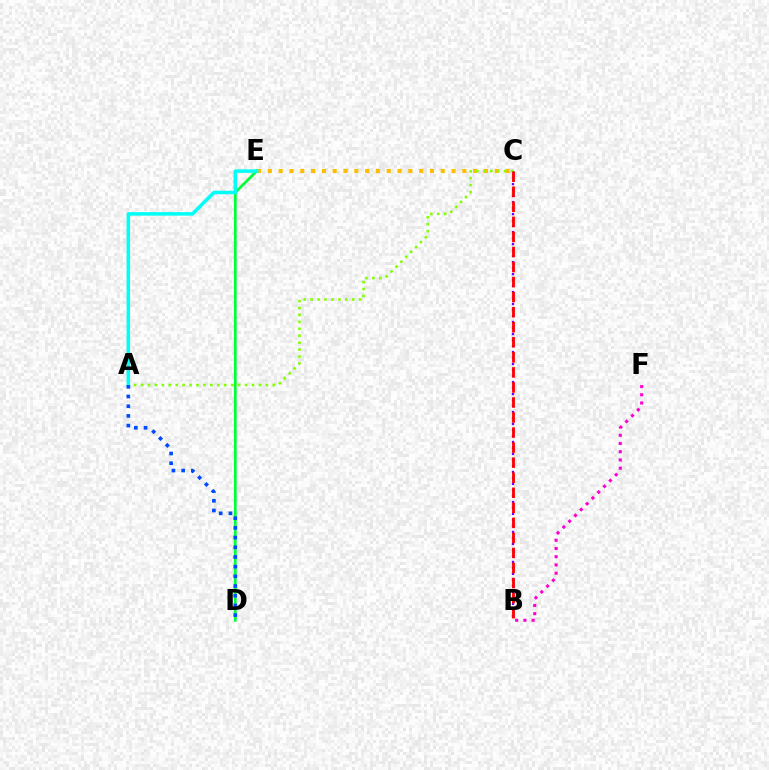{('B', 'F'): [{'color': '#ff00cf', 'line_style': 'dotted', 'thickness': 2.23}], ('D', 'E'): [{'color': '#00ff39', 'line_style': 'solid', 'thickness': 1.97}], ('B', 'C'): [{'color': '#7200ff', 'line_style': 'dotted', 'thickness': 1.63}, {'color': '#ff0000', 'line_style': 'dashed', 'thickness': 2.04}], ('C', 'E'): [{'color': '#ffbd00', 'line_style': 'dotted', 'thickness': 2.94}], ('A', 'C'): [{'color': '#84ff00', 'line_style': 'dotted', 'thickness': 1.88}], ('A', 'E'): [{'color': '#00fff6', 'line_style': 'solid', 'thickness': 2.54}], ('A', 'D'): [{'color': '#004bff', 'line_style': 'dotted', 'thickness': 2.63}]}